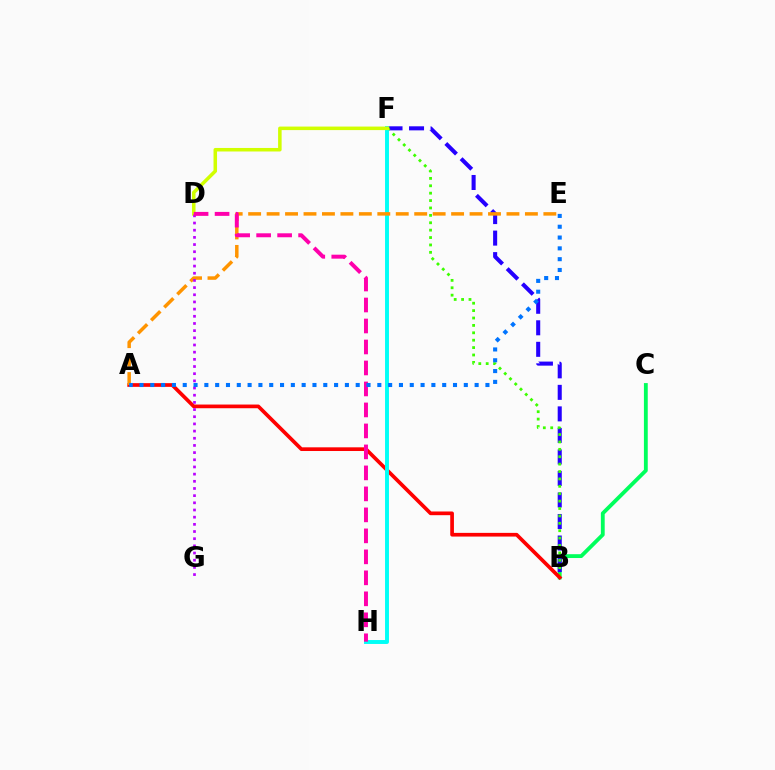{('B', 'C'): [{'color': '#00ff5c', 'line_style': 'solid', 'thickness': 2.76}], ('B', 'F'): [{'color': '#2500ff', 'line_style': 'dashed', 'thickness': 2.92}, {'color': '#3dff00', 'line_style': 'dotted', 'thickness': 2.01}], ('A', 'B'): [{'color': '#ff0000', 'line_style': 'solid', 'thickness': 2.66}], ('F', 'H'): [{'color': '#00fff6', 'line_style': 'solid', 'thickness': 2.82}], ('A', 'E'): [{'color': '#ff9400', 'line_style': 'dashed', 'thickness': 2.51}, {'color': '#0074ff', 'line_style': 'dotted', 'thickness': 2.94}], ('D', 'F'): [{'color': '#d1ff00', 'line_style': 'solid', 'thickness': 2.54}], ('D', 'G'): [{'color': '#b900ff', 'line_style': 'dotted', 'thickness': 1.95}], ('D', 'H'): [{'color': '#ff00ac', 'line_style': 'dashed', 'thickness': 2.85}]}